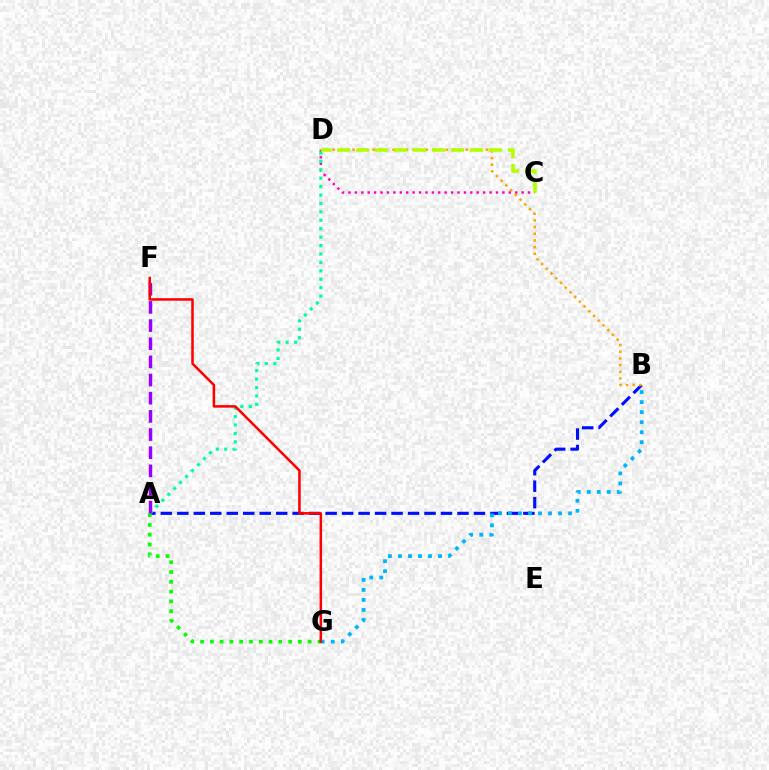{('A', 'B'): [{'color': '#0010ff', 'line_style': 'dashed', 'thickness': 2.24}], ('C', 'D'): [{'color': '#ff00bd', 'line_style': 'dotted', 'thickness': 1.74}, {'color': '#b3ff00', 'line_style': 'dashed', 'thickness': 2.58}], ('A', 'D'): [{'color': '#00ff9d', 'line_style': 'dotted', 'thickness': 2.29}], ('B', 'G'): [{'color': '#00b5ff', 'line_style': 'dotted', 'thickness': 2.72}], ('A', 'G'): [{'color': '#08ff00', 'line_style': 'dotted', 'thickness': 2.66}], ('B', 'D'): [{'color': '#ffa500', 'line_style': 'dotted', 'thickness': 1.81}], ('A', 'F'): [{'color': '#9b00ff', 'line_style': 'dashed', 'thickness': 2.47}], ('F', 'G'): [{'color': '#ff0000', 'line_style': 'solid', 'thickness': 1.82}]}